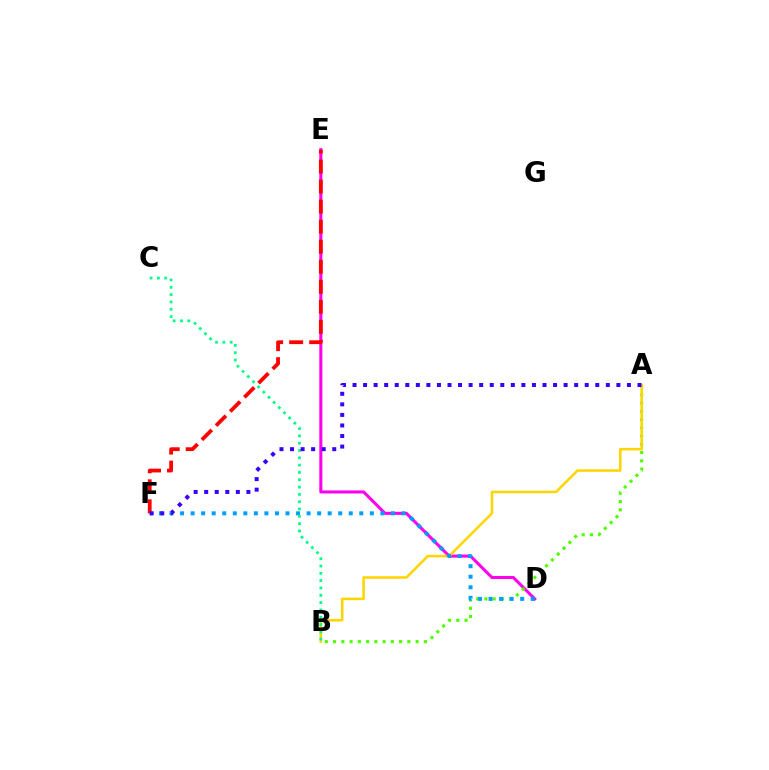{('D', 'E'): [{'color': '#ff00ed', 'line_style': 'solid', 'thickness': 2.2}], ('A', 'B'): [{'color': '#4fff00', 'line_style': 'dotted', 'thickness': 2.24}, {'color': '#ffd500', 'line_style': 'solid', 'thickness': 1.83}], ('D', 'F'): [{'color': '#009eff', 'line_style': 'dotted', 'thickness': 2.86}], ('B', 'C'): [{'color': '#00ff86', 'line_style': 'dotted', 'thickness': 1.99}], ('E', 'F'): [{'color': '#ff0000', 'line_style': 'dashed', 'thickness': 2.72}], ('A', 'F'): [{'color': '#3700ff', 'line_style': 'dotted', 'thickness': 2.87}]}